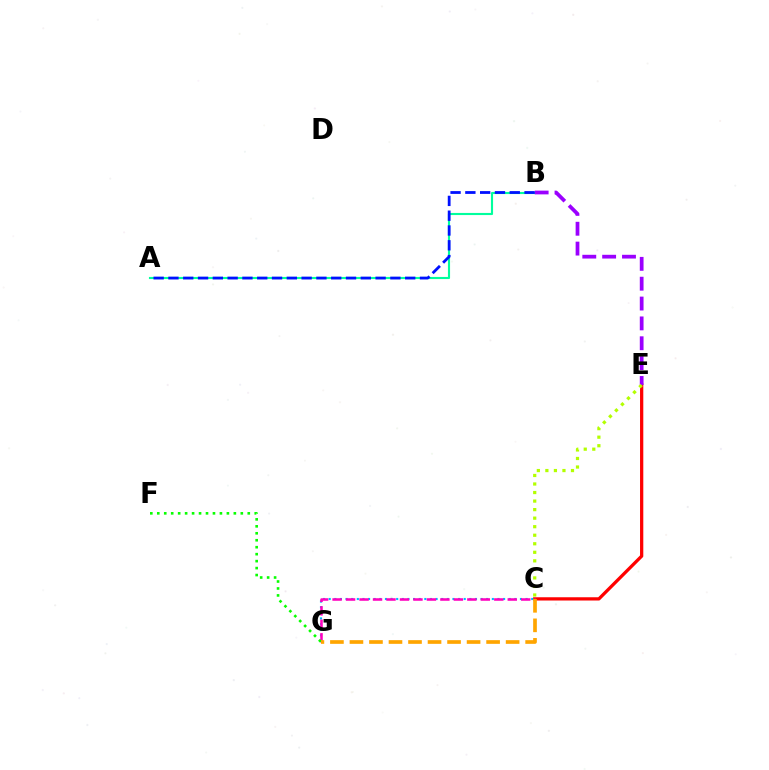{('A', 'B'): [{'color': '#00ff9d', 'line_style': 'solid', 'thickness': 1.53}, {'color': '#0010ff', 'line_style': 'dashed', 'thickness': 2.01}], ('C', 'E'): [{'color': '#ff0000', 'line_style': 'solid', 'thickness': 2.35}, {'color': '#b3ff00', 'line_style': 'dotted', 'thickness': 2.32}], ('C', 'G'): [{'color': '#00b5ff', 'line_style': 'dotted', 'thickness': 1.53}, {'color': '#ff00bd', 'line_style': 'dashed', 'thickness': 1.83}, {'color': '#ffa500', 'line_style': 'dashed', 'thickness': 2.65}], ('B', 'E'): [{'color': '#9b00ff', 'line_style': 'dashed', 'thickness': 2.7}], ('F', 'G'): [{'color': '#08ff00', 'line_style': 'dotted', 'thickness': 1.89}]}